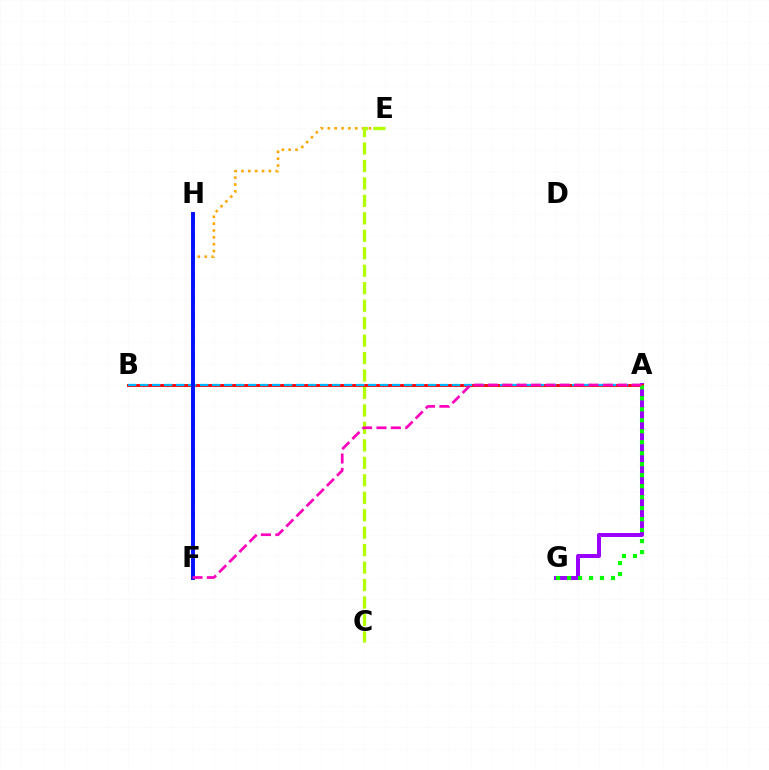{('A', 'G'): [{'color': '#9b00ff', 'line_style': 'solid', 'thickness': 2.87}, {'color': '#08ff00', 'line_style': 'dotted', 'thickness': 2.98}], ('E', 'F'): [{'color': '#ffa500', 'line_style': 'dotted', 'thickness': 1.86}], ('A', 'B'): [{'color': '#ff0000', 'line_style': 'solid', 'thickness': 2.06}, {'color': '#00b5ff', 'line_style': 'dashed', 'thickness': 1.63}], ('C', 'E'): [{'color': '#b3ff00', 'line_style': 'dashed', 'thickness': 2.37}], ('F', 'H'): [{'color': '#00ff9d', 'line_style': 'dashed', 'thickness': 1.84}, {'color': '#0010ff', 'line_style': 'solid', 'thickness': 2.82}], ('A', 'F'): [{'color': '#ff00bd', 'line_style': 'dashed', 'thickness': 1.95}]}